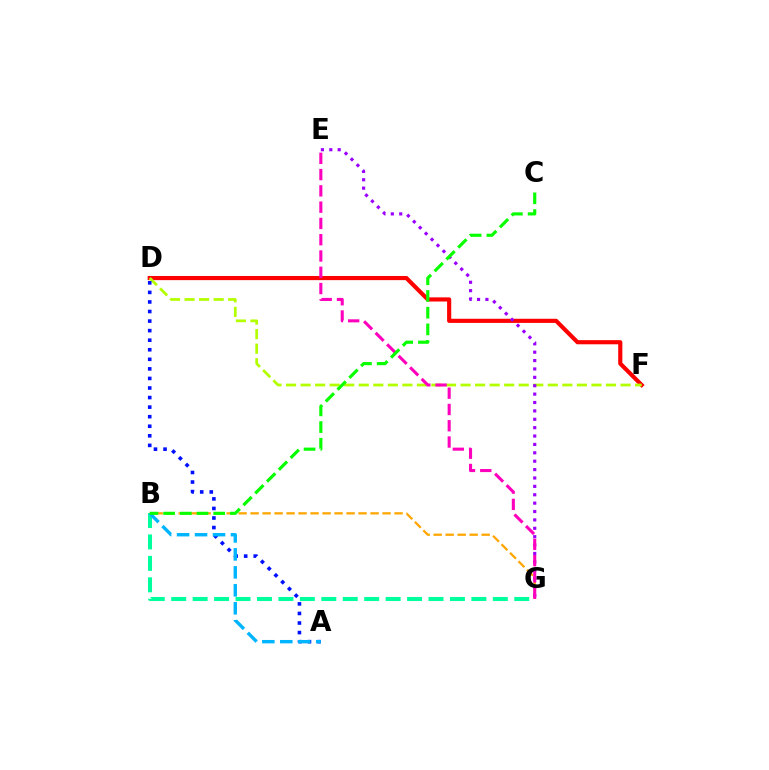{('B', 'G'): [{'color': '#00ff9d', 'line_style': 'dashed', 'thickness': 2.91}, {'color': '#ffa500', 'line_style': 'dashed', 'thickness': 1.63}], ('D', 'F'): [{'color': '#ff0000', 'line_style': 'solid', 'thickness': 2.98}, {'color': '#b3ff00', 'line_style': 'dashed', 'thickness': 1.98}], ('A', 'D'): [{'color': '#0010ff', 'line_style': 'dotted', 'thickness': 2.6}], ('A', 'B'): [{'color': '#00b5ff', 'line_style': 'dashed', 'thickness': 2.44}], ('E', 'G'): [{'color': '#9b00ff', 'line_style': 'dotted', 'thickness': 2.28}, {'color': '#ff00bd', 'line_style': 'dashed', 'thickness': 2.21}], ('B', 'C'): [{'color': '#08ff00', 'line_style': 'dashed', 'thickness': 2.27}]}